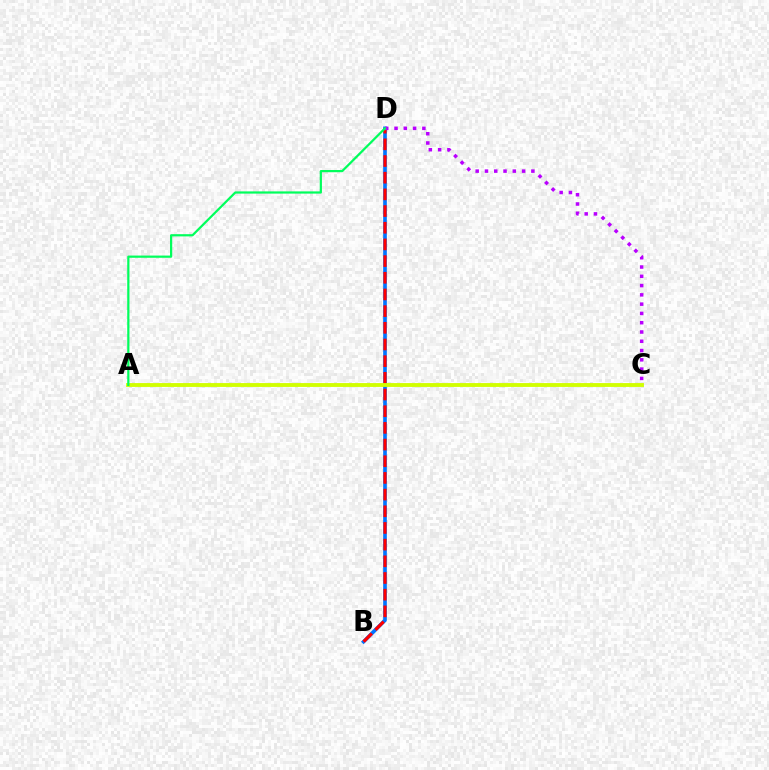{('B', 'D'): [{'color': '#0074ff', 'line_style': 'solid', 'thickness': 2.63}, {'color': '#ff0000', 'line_style': 'dashed', 'thickness': 2.27}], ('A', 'C'): [{'color': '#d1ff00', 'line_style': 'solid', 'thickness': 2.77}], ('C', 'D'): [{'color': '#b900ff', 'line_style': 'dotted', 'thickness': 2.52}], ('A', 'D'): [{'color': '#00ff5c', 'line_style': 'solid', 'thickness': 1.6}]}